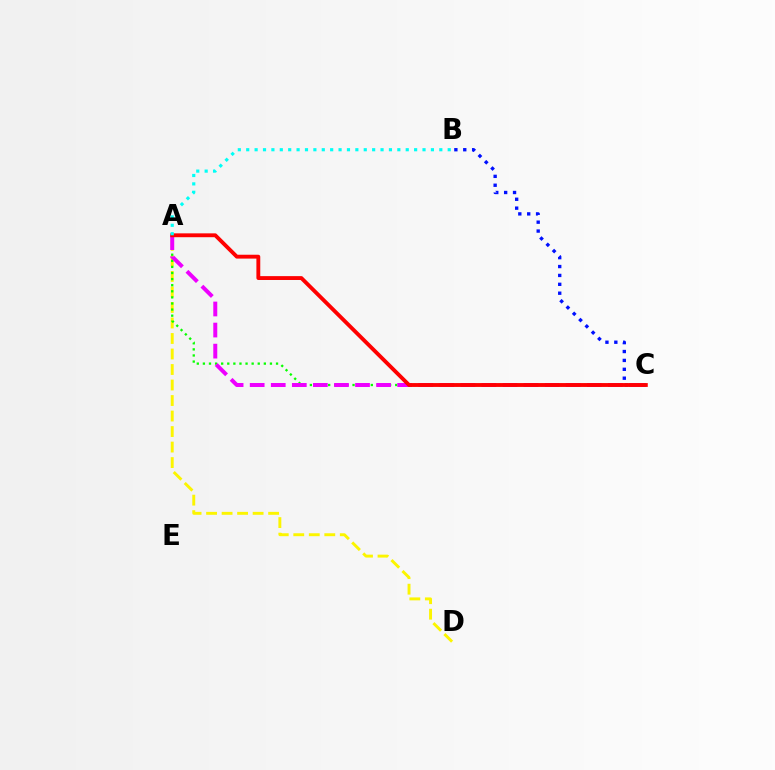{('A', 'D'): [{'color': '#fcf500', 'line_style': 'dashed', 'thickness': 2.11}], ('B', 'C'): [{'color': '#0010ff', 'line_style': 'dotted', 'thickness': 2.41}], ('A', 'C'): [{'color': '#08ff00', 'line_style': 'dotted', 'thickness': 1.66}, {'color': '#ee00ff', 'line_style': 'dashed', 'thickness': 2.86}, {'color': '#ff0000', 'line_style': 'solid', 'thickness': 2.78}], ('A', 'B'): [{'color': '#00fff6', 'line_style': 'dotted', 'thickness': 2.28}]}